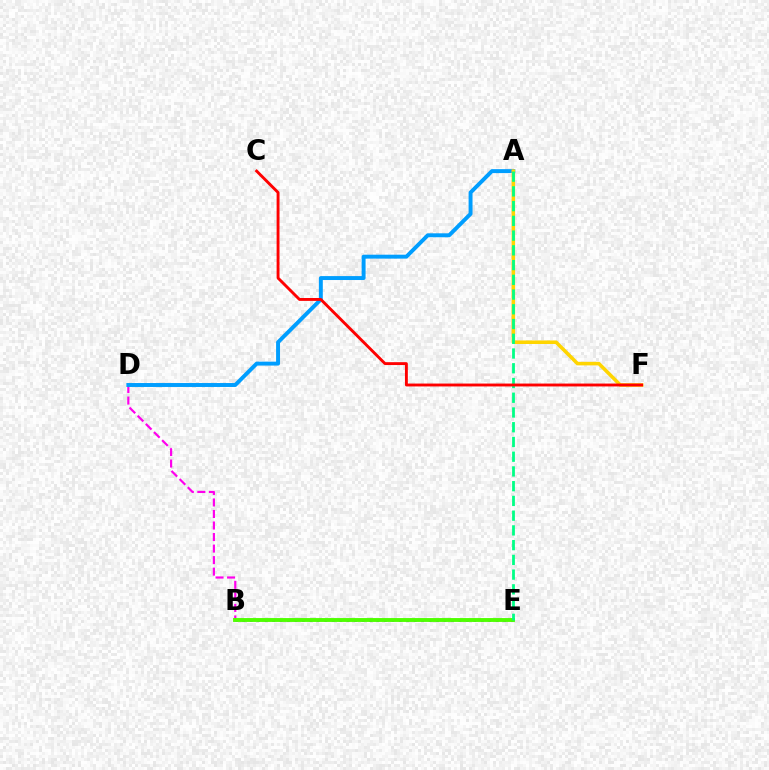{('B', 'D'): [{'color': '#ff00ed', 'line_style': 'dashed', 'thickness': 1.57}], ('A', 'D'): [{'color': '#009eff', 'line_style': 'solid', 'thickness': 2.83}], ('A', 'F'): [{'color': '#ffd500', 'line_style': 'solid', 'thickness': 2.55}], ('B', 'E'): [{'color': '#3700ff', 'line_style': 'dotted', 'thickness': 2.03}, {'color': '#4fff00', 'line_style': 'solid', 'thickness': 2.8}], ('A', 'E'): [{'color': '#00ff86', 'line_style': 'dashed', 'thickness': 2.0}], ('C', 'F'): [{'color': '#ff0000', 'line_style': 'solid', 'thickness': 2.07}]}